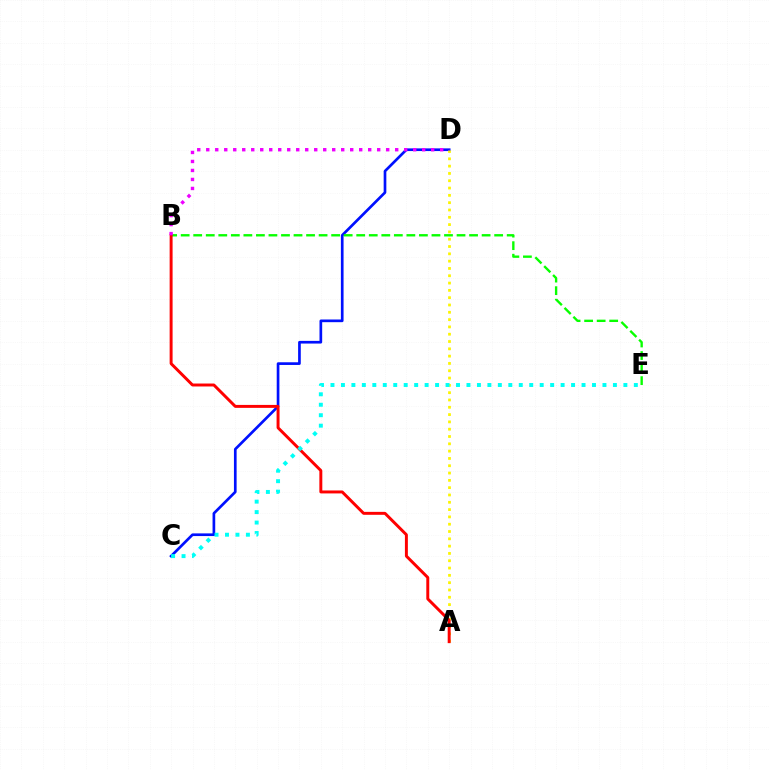{('C', 'D'): [{'color': '#0010ff', 'line_style': 'solid', 'thickness': 1.93}], ('A', 'D'): [{'color': '#fcf500', 'line_style': 'dotted', 'thickness': 1.99}], ('B', 'E'): [{'color': '#08ff00', 'line_style': 'dashed', 'thickness': 1.7}], ('A', 'B'): [{'color': '#ff0000', 'line_style': 'solid', 'thickness': 2.12}], ('C', 'E'): [{'color': '#00fff6', 'line_style': 'dotted', 'thickness': 2.84}], ('B', 'D'): [{'color': '#ee00ff', 'line_style': 'dotted', 'thickness': 2.44}]}